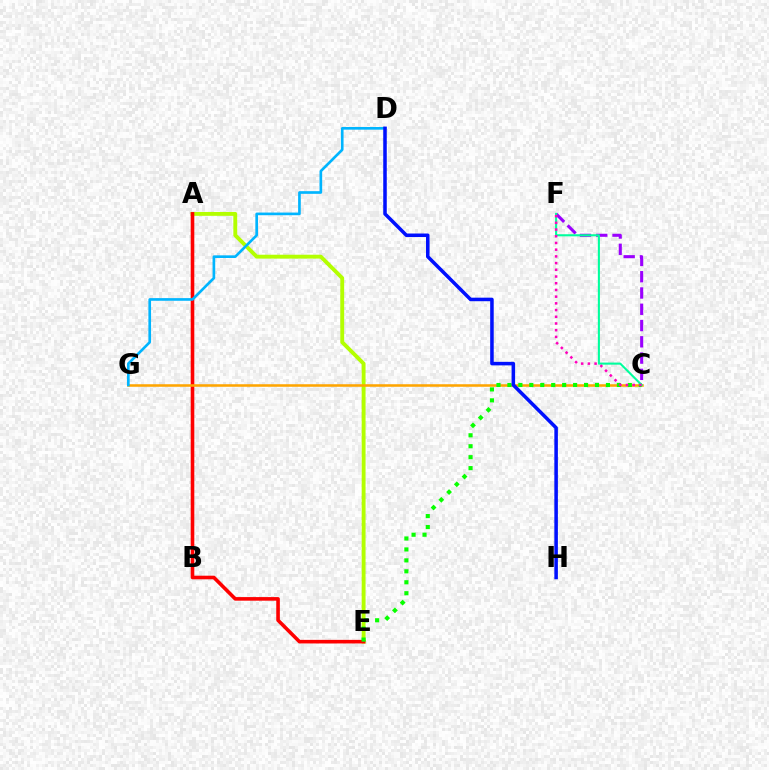{('A', 'E'): [{'color': '#b3ff00', 'line_style': 'solid', 'thickness': 2.79}, {'color': '#ff0000', 'line_style': 'solid', 'thickness': 2.59}], ('C', 'G'): [{'color': '#ffa500', 'line_style': 'solid', 'thickness': 1.83}], ('C', 'E'): [{'color': '#08ff00', 'line_style': 'dotted', 'thickness': 2.97}], ('C', 'F'): [{'color': '#9b00ff', 'line_style': 'dashed', 'thickness': 2.21}, {'color': '#00ff9d', 'line_style': 'solid', 'thickness': 1.5}, {'color': '#ff00bd', 'line_style': 'dotted', 'thickness': 1.82}], ('D', 'G'): [{'color': '#00b5ff', 'line_style': 'solid', 'thickness': 1.92}], ('D', 'H'): [{'color': '#0010ff', 'line_style': 'solid', 'thickness': 2.54}]}